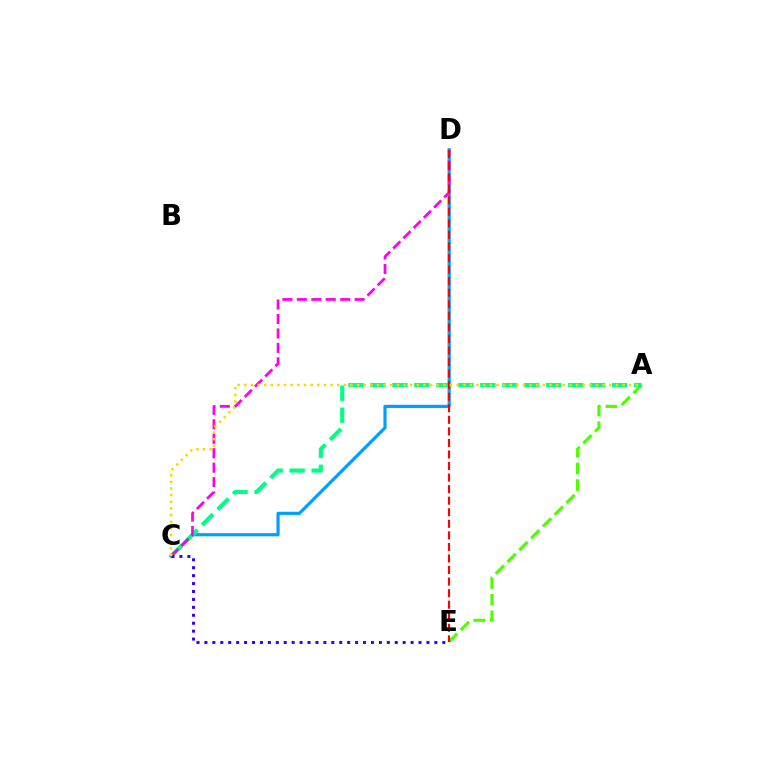{('C', 'D'): [{'color': '#009eff', 'line_style': 'solid', 'thickness': 2.28}, {'color': '#ff00ed', 'line_style': 'dashed', 'thickness': 1.96}], ('A', 'E'): [{'color': '#4fff00', 'line_style': 'dashed', 'thickness': 2.26}], ('A', 'C'): [{'color': '#00ff86', 'line_style': 'dashed', 'thickness': 2.99}, {'color': '#ffd500', 'line_style': 'dotted', 'thickness': 1.8}], ('D', 'E'): [{'color': '#ff0000', 'line_style': 'dashed', 'thickness': 1.57}], ('C', 'E'): [{'color': '#3700ff', 'line_style': 'dotted', 'thickness': 2.15}]}